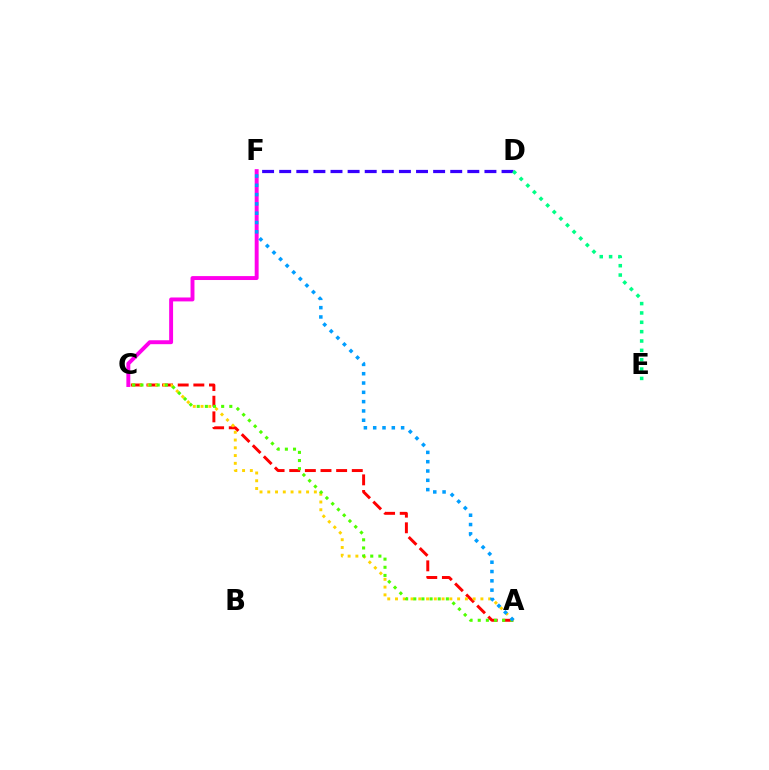{('C', 'F'): [{'color': '#ff00ed', 'line_style': 'solid', 'thickness': 2.83}], ('A', 'C'): [{'color': '#ff0000', 'line_style': 'dashed', 'thickness': 2.12}, {'color': '#ffd500', 'line_style': 'dotted', 'thickness': 2.11}, {'color': '#4fff00', 'line_style': 'dotted', 'thickness': 2.21}], ('D', 'F'): [{'color': '#3700ff', 'line_style': 'dashed', 'thickness': 2.32}], ('D', 'E'): [{'color': '#00ff86', 'line_style': 'dotted', 'thickness': 2.54}], ('A', 'F'): [{'color': '#009eff', 'line_style': 'dotted', 'thickness': 2.53}]}